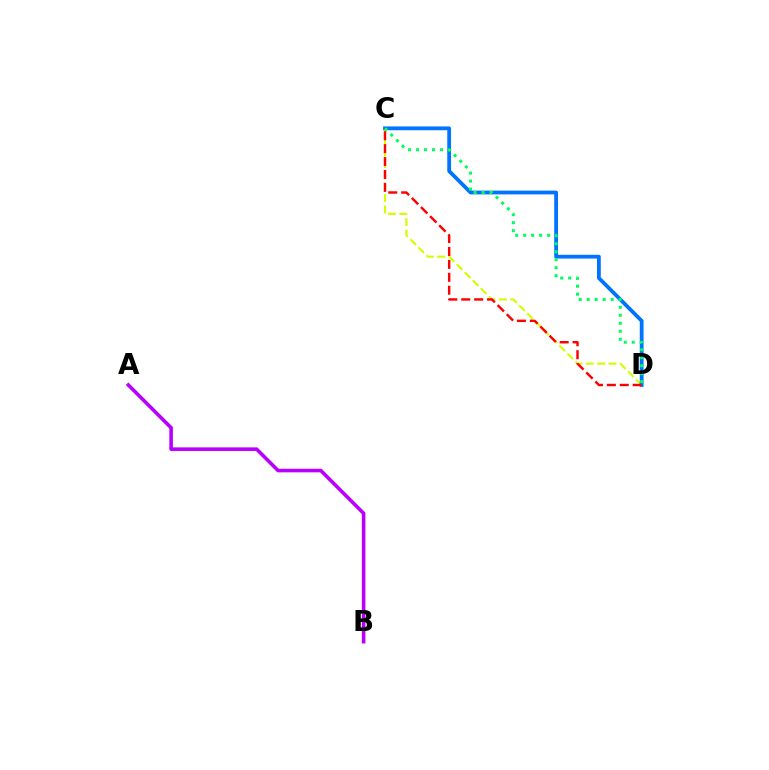{('C', 'D'): [{'color': '#d1ff00', 'line_style': 'dashed', 'thickness': 1.54}, {'color': '#0074ff', 'line_style': 'solid', 'thickness': 2.73}, {'color': '#00ff5c', 'line_style': 'dotted', 'thickness': 2.17}, {'color': '#ff0000', 'line_style': 'dashed', 'thickness': 1.75}], ('A', 'B'): [{'color': '#b900ff', 'line_style': 'solid', 'thickness': 2.59}]}